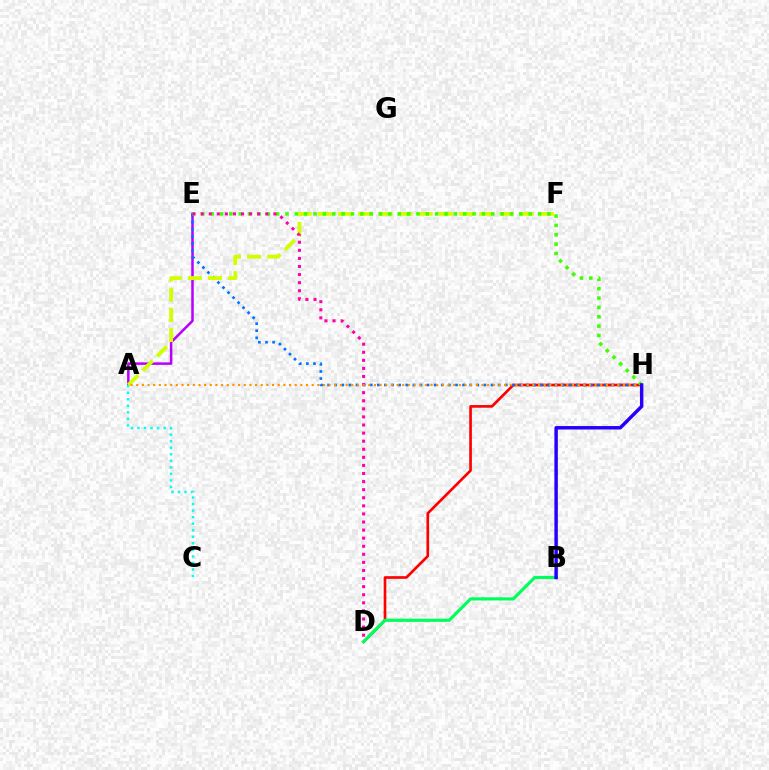{('D', 'H'): [{'color': '#ff0000', 'line_style': 'solid', 'thickness': 1.92}], ('A', 'E'): [{'color': '#b900ff', 'line_style': 'solid', 'thickness': 1.82}], ('A', 'C'): [{'color': '#00fff6', 'line_style': 'dotted', 'thickness': 1.77}], ('B', 'D'): [{'color': '#00ff5c', 'line_style': 'solid', 'thickness': 2.29}], ('E', 'H'): [{'color': '#0074ff', 'line_style': 'dotted', 'thickness': 1.93}, {'color': '#3dff00', 'line_style': 'dotted', 'thickness': 2.54}], ('A', 'F'): [{'color': '#d1ff00', 'line_style': 'dashed', 'thickness': 2.74}], ('D', 'E'): [{'color': '#ff00ac', 'line_style': 'dotted', 'thickness': 2.2}], ('A', 'H'): [{'color': '#ff9400', 'line_style': 'dotted', 'thickness': 1.54}], ('B', 'H'): [{'color': '#2500ff', 'line_style': 'solid', 'thickness': 2.49}]}